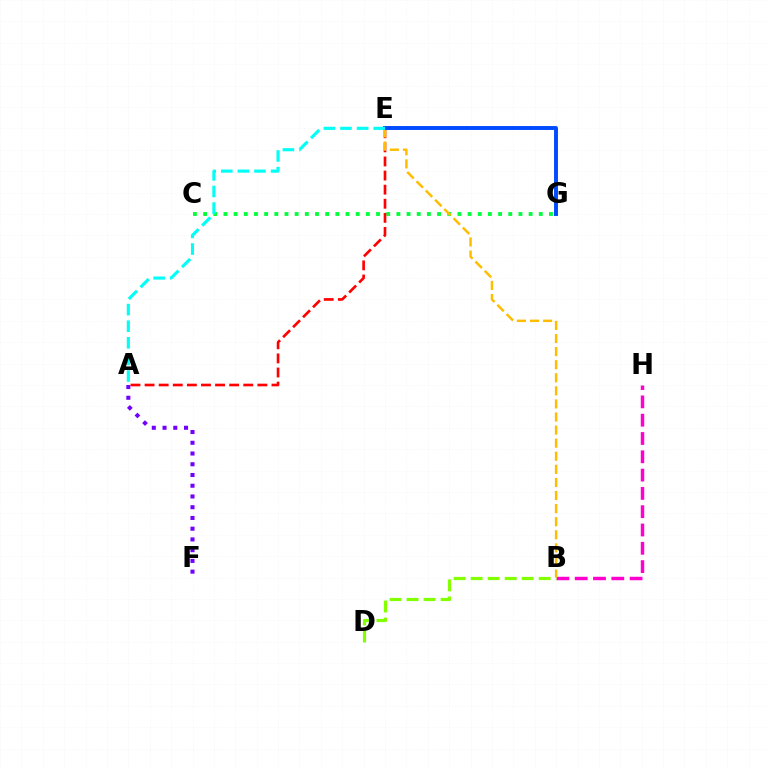{('B', 'H'): [{'color': '#ff00cf', 'line_style': 'dashed', 'thickness': 2.49}], ('C', 'G'): [{'color': '#00ff39', 'line_style': 'dotted', 'thickness': 2.76}], ('A', 'F'): [{'color': '#7200ff', 'line_style': 'dotted', 'thickness': 2.92}], ('A', 'E'): [{'color': '#ff0000', 'line_style': 'dashed', 'thickness': 1.92}, {'color': '#00fff6', 'line_style': 'dashed', 'thickness': 2.26}], ('B', 'E'): [{'color': '#ffbd00', 'line_style': 'dashed', 'thickness': 1.78}], ('B', 'D'): [{'color': '#84ff00', 'line_style': 'dashed', 'thickness': 2.31}], ('E', 'G'): [{'color': '#004bff', 'line_style': 'solid', 'thickness': 2.82}]}